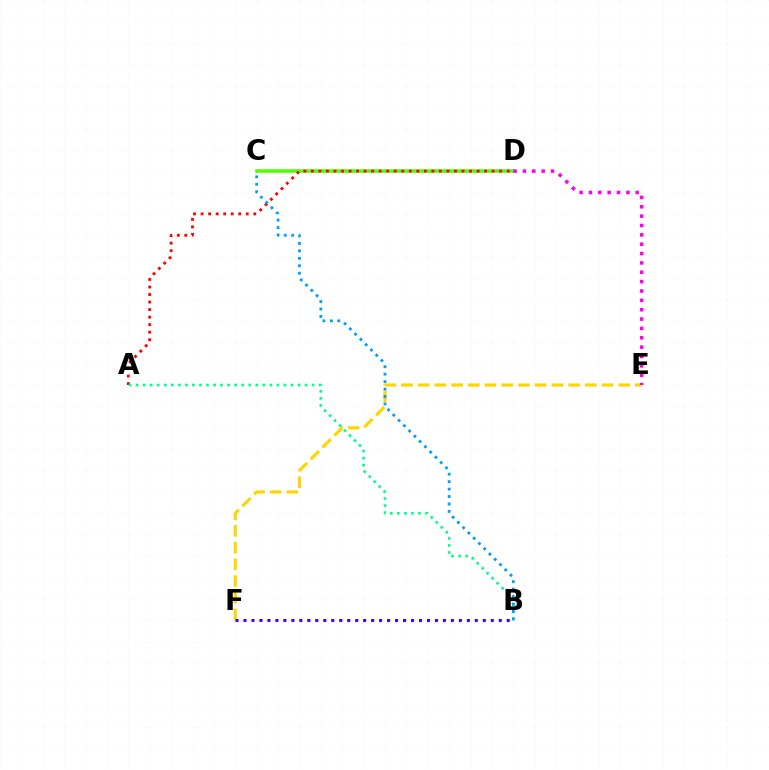{('E', 'F'): [{'color': '#ffd500', 'line_style': 'dashed', 'thickness': 2.27}], ('C', 'D'): [{'color': '#4fff00', 'line_style': 'solid', 'thickness': 2.56}], ('A', 'D'): [{'color': '#ff0000', 'line_style': 'dotted', 'thickness': 2.05}], ('A', 'B'): [{'color': '#00ff86', 'line_style': 'dotted', 'thickness': 1.91}], ('B', 'C'): [{'color': '#009eff', 'line_style': 'dotted', 'thickness': 2.02}], ('D', 'E'): [{'color': '#ff00ed', 'line_style': 'dotted', 'thickness': 2.54}], ('B', 'F'): [{'color': '#3700ff', 'line_style': 'dotted', 'thickness': 2.17}]}